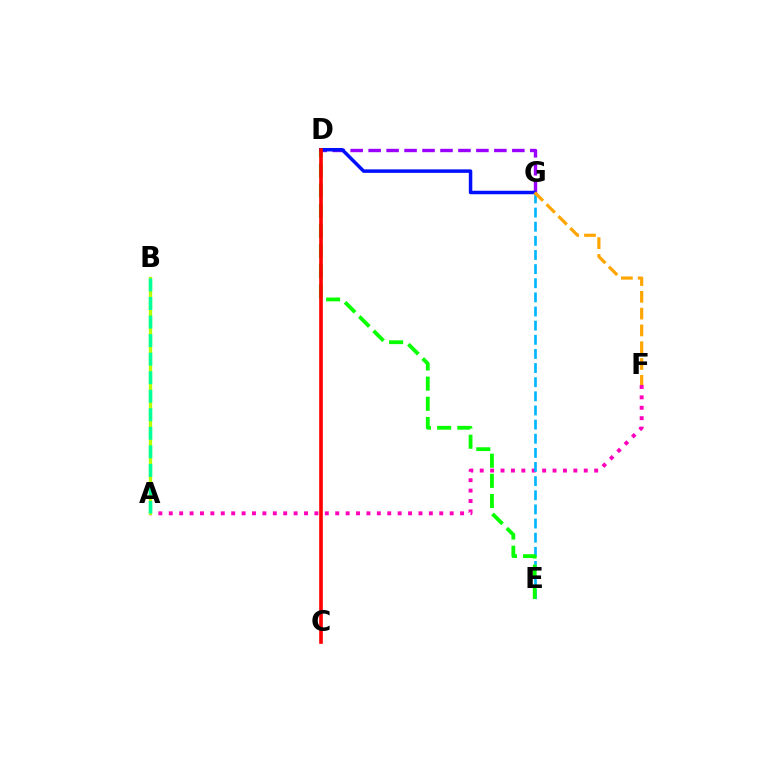{('A', 'F'): [{'color': '#ff00bd', 'line_style': 'dotted', 'thickness': 2.83}], ('A', 'B'): [{'color': '#b3ff00', 'line_style': 'solid', 'thickness': 2.4}, {'color': '#00ff9d', 'line_style': 'dashed', 'thickness': 2.52}], ('D', 'G'): [{'color': '#9b00ff', 'line_style': 'dashed', 'thickness': 2.44}, {'color': '#0010ff', 'line_style': 'solid', 'thickness': 2.51}], ('E', 'G'): [{'color': '#00b5ff', 'line_style': 'dashed', 'thickness': 1.92}], ('D', 'E'): [{'color': '#08ff00', 'line_style': 'dashed', 'thickness': 2.74}], ('C', 'D'): [{'color': '#ff0000', 'line_style': 'solid', 'thickness': 2.61}], ('F', 'G'): [{'color': '#ffa500', 'line_style': 'dashed', 'thickness': 2.28}]}